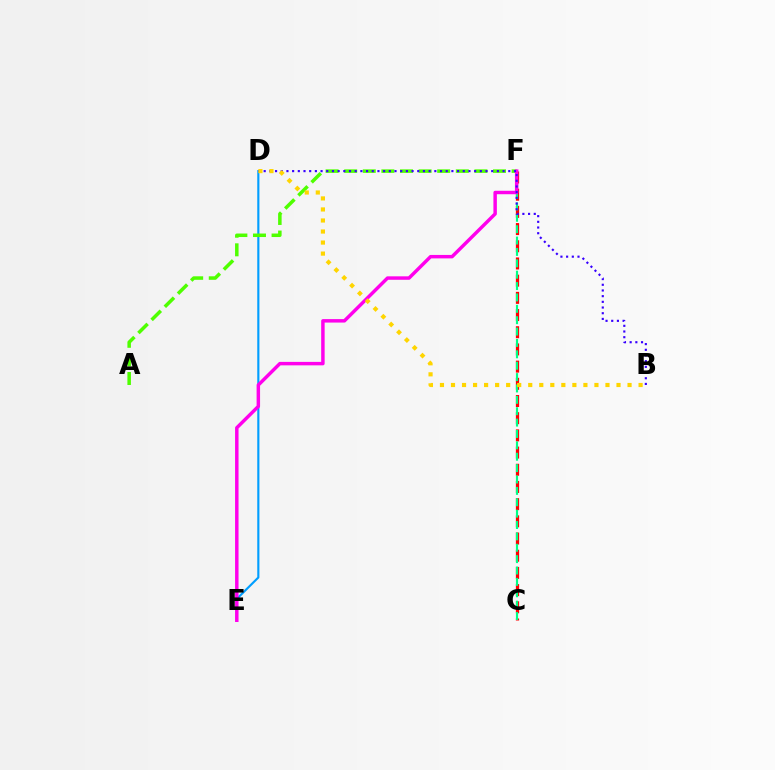{('C', 'F'): [{'color': '#ff0000', 'line_style': 'dashed', 'thickness': 2.34}, {'color': '#00ff86', 'line_style': 'dashed', 'thickness': 1.55}], ('D', 'E'): [{'color': '#009eff', 'line_style': 'solid', 'thickness': 1.54}], ('A', 'F'): [{'color': '#4fff00', 'line_style': 'dashed', 'thickness': 2.53}], ('E', 'F'): [{'color': '#ff00ed', 'line_style': 'solid', 'thickness': 2.49}], ('B', 'D'): [{'color': '#3700ff', 'line_style': 'dotted', 'thickness': 1.55}, {'color': '#ffd500', 'line_style': 'dotted', 'thickness': 3.0}]}